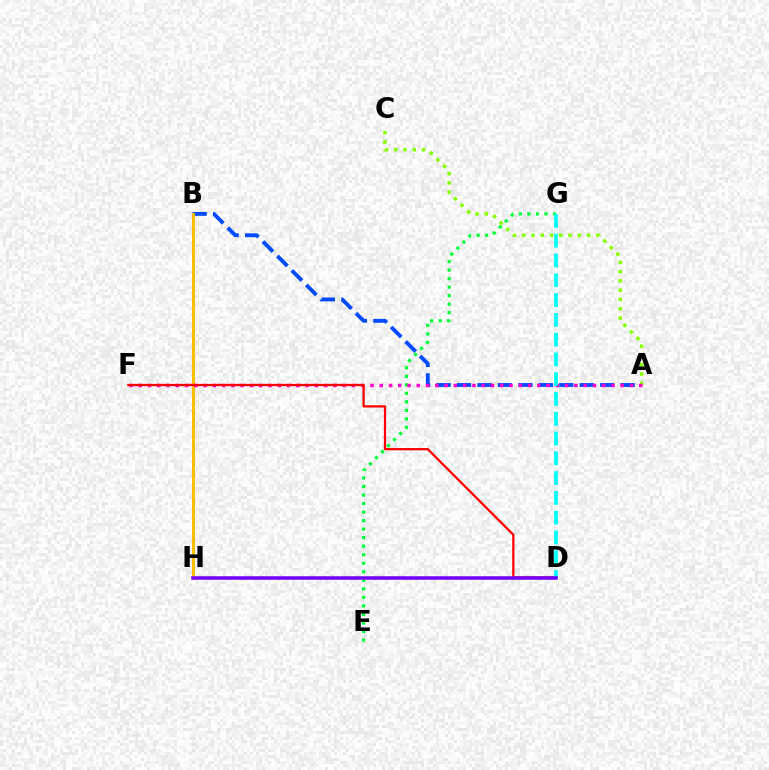{('A', 'B'): [{'color': '#004bff', 'line_style': 'dashed', 'thickness': 2.78}], ('E', 'G'): [{'color': '#00ff39', 'line_style': 'dotted', 'thickness': 2.32}], ('B', 'H'): [{'color': '#ffbd00', 'line_style': 'solid', 'thickness': 2.1}], ('A', 'C'): [{'color': '#84ff00', 'line_style': 'dotted', 'thickness': 2.52}], ('A', 'F'): [{'color': '#ff00cf', 'line_style': 'dotted', 'thickness': 2.52}], ('D', 'F'): [{'color': '#ff0000', 'line_style': 'solid', 'thickness': 1.62}], ('D', 'G'): [{'color': '#00fff6', 'line_style': 'dashed', 'thickness': 2.69}], ('D', 'H'): [{'color': '#7200ff', 'line_style': 'solid', 'thickness': 2.54}]}